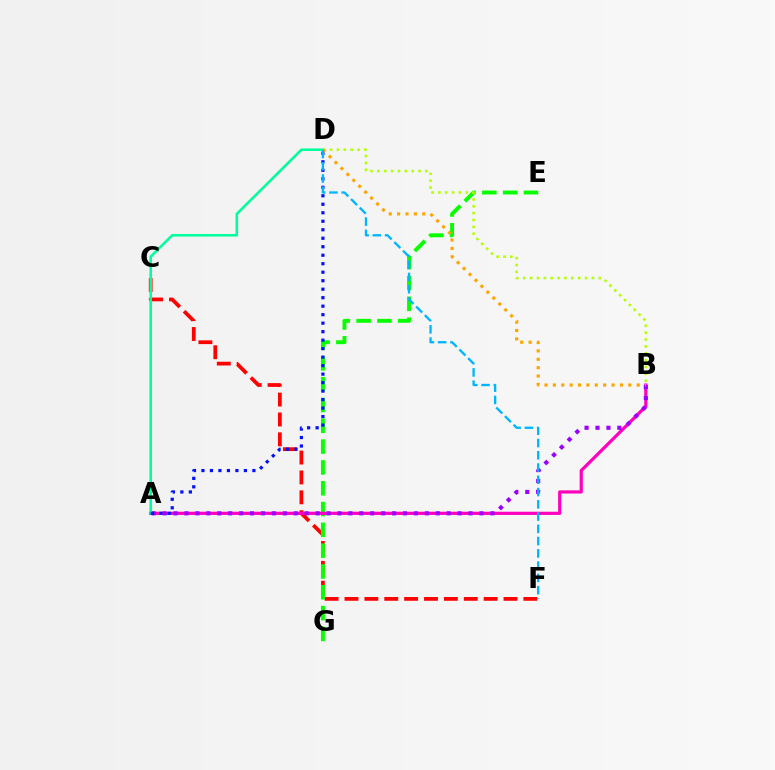{('C', 'F'): [{'color': '#ff0000', 'line_style': 'dashed', 'thickness': 2.7}], ('E', 'G'): [{'color': '#08ff00', 'line_style': 'dashed', 'thickness': 2.83}], ('A', 'B'): [{'color': '#ff00bd', 'line_style': 'solid', 'thickness': 2.31}, {'color': '#9b00ff', 'line_style': 'dotted', 'thickness': 2.97}], ('A', 'D'): [{'color': '#00ff9d', 'line_style': 'solid', 'thickness': 1.85}, {'color': '#0010ff', 'line_style': 'dotted', 'thickness': 2.31}], ('B', 'D'): [{'color': '#b3ff00', 'line_style': 'dotted', 'thickness': 1.87}, {'color': '#ffa500', 'line_style': 'dotted', 'thickness': 2.28}], ('D', 'F'): [{'color': '#00b5ff', 'line_style': 'dashed', 'thickness': 1.67}]}